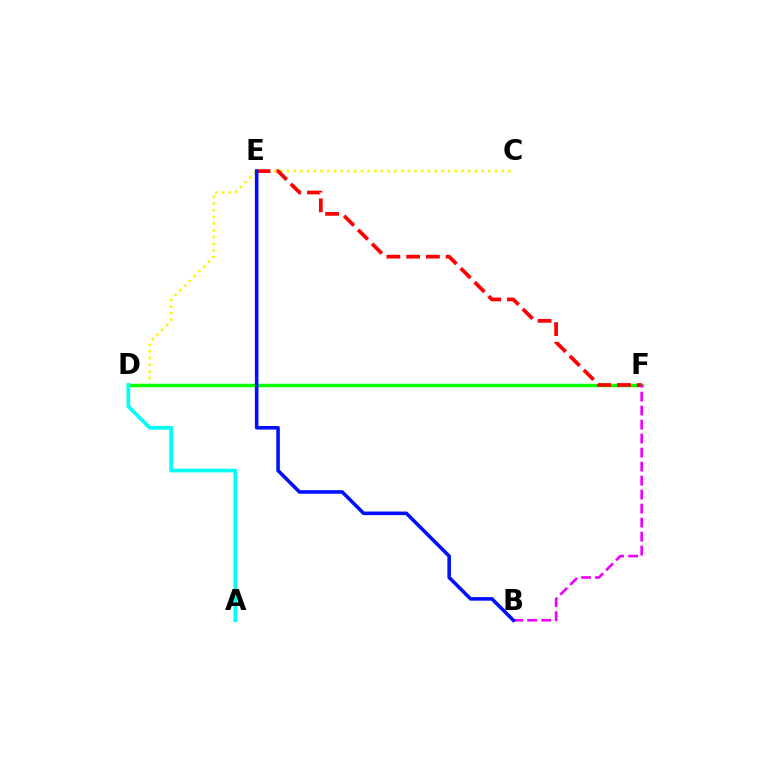{('C', 'D'): [{'color': '#fcf500', 'line_style': 'dotted', 'thickness': 1.82}], ('D', 'F'): [{'color': '#08ff00', 'line_style': 'solid', 'thickness': 2.5}], ('A', 'D'): [{'color': '#00fff6', 'line_style': 'solid', 'thickness': 2.68}], ('E', 'F'): [{'color': '#ff0000', 'line_style': 'dashed', 'thickness': 2.68}], ('B', 'F'): [{'color': '#ee00ff', 'line_style': 'dashed', 'thickness': 1.9}], ('B', 'E'): [{'color': '#0010ff', 'line_style': 'solid', 'thickness': 2.58}]}